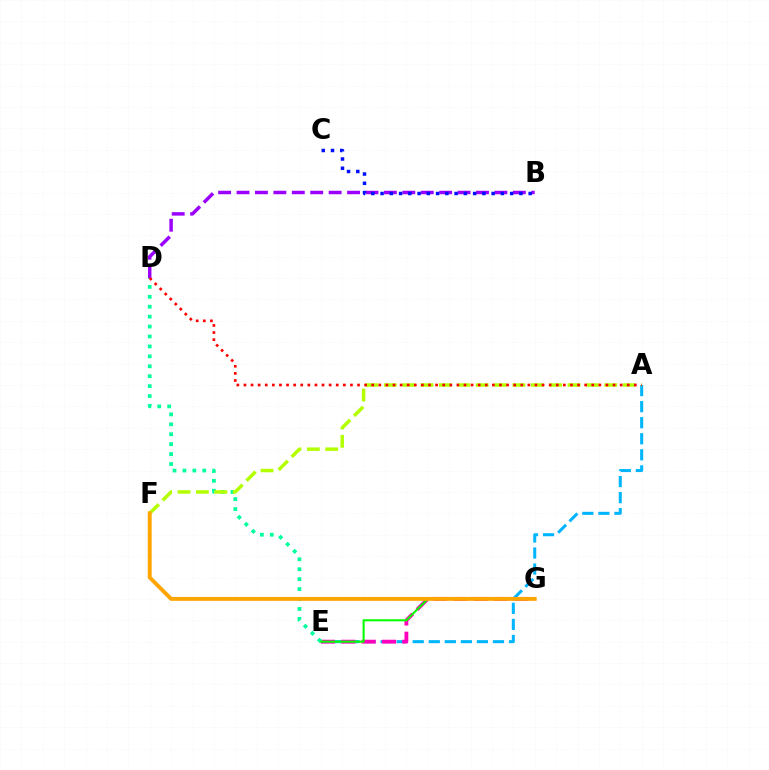{('A', 'E'): [{'color': '#00b5ff', 'line_style': 'dashed', 'thickness': 2.18}], ('E', 'G'): [{'color': '#ff00bd', 'line_style': 'dashed', 'thickness': 2.76}, {'color': '#08ff00', 'line_style': 'solid', 'thickness': 1.51}], ('B', 'D'): [{'color': '#9b00ff', 'line_style': 'dashed', 'thickness': 2.5}], ('D', 'E'): [{'color': '#00ff9d', 'line_style': 'dotted', 'thickness': 2.7}], ('A', 'F'): [{'color': '#b3ff00', 'line_style': 'dashed', 'thickness': 2.5}], ('B', 'C'): [{'color': '#0010ff', 'line_style': 'dotted', 'thickness': 2.52}], ('A', 'D'): [{'color': '#ff0000', 'line_style': 'dotted', 'thickness': 1.93}], ('F', 'G'): [{'color': '#ffa500', 'line_style': 'solid', 'thickness': 2.81}]}